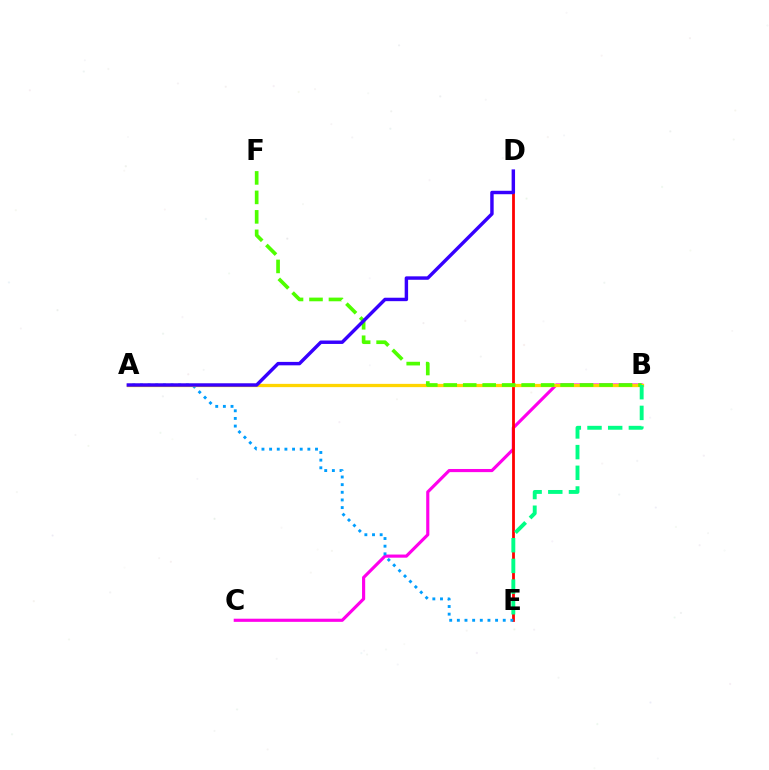{('B', 'C'): [{'color': '#ff00ed', 'line_style': 'solid', 'thickness': 2.26}], ('D', 'E'): [{'color': '#ff0000', 'line_style': 'solid', 'thickness': 2.01}], ('A', 'E'): [{'color': '#009eff', 'line_style': 'dotted', 'thickness': 2.08}], ('A', 'B'): [{'color': '#ffd500', 'line_style': 'solid', 'thickness': 2.36}], ('B', 'F'): [{'color': '#4fff00', 'line_style': 'dashed', 'thickness': 2.65}], ('B', 'E'): [{'color': '#00ff86', 'line_style': 'dashed', 'thickness': 2.81}], ('A', 'D'): [{'color': '#3700ff', 'line_style': 'solid', 'thickness': 2.47}]}